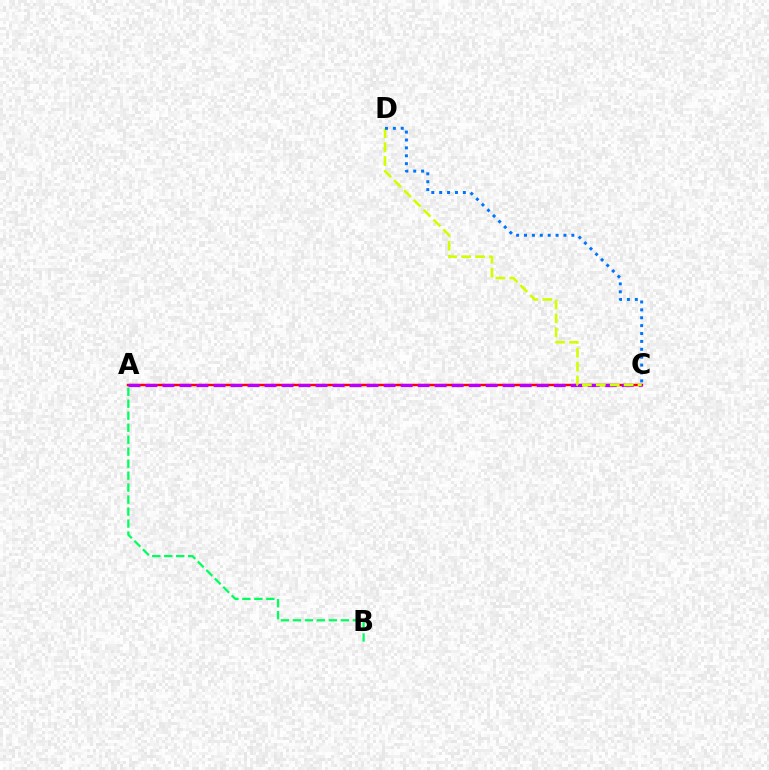{('A', 'C'): [{'color': '#ff0000', 'line_style': 'solid', 'thickness': 1.74}, {'color': '#b900ff', 'line_style': 'dashed', 'thickness': 2.31}], ('A', 'B'): [{'color': '#00ff5c', 'line_style': 'dashed', 'thickness': 1.63}], ('C', 'D'): [{'color': '#d1ff00', 'line_style': 'dashed', 'thickness': 1.89}, {'color': '#0074ff', 'line_style': 'dotted', 'thickness': 2.14}]}